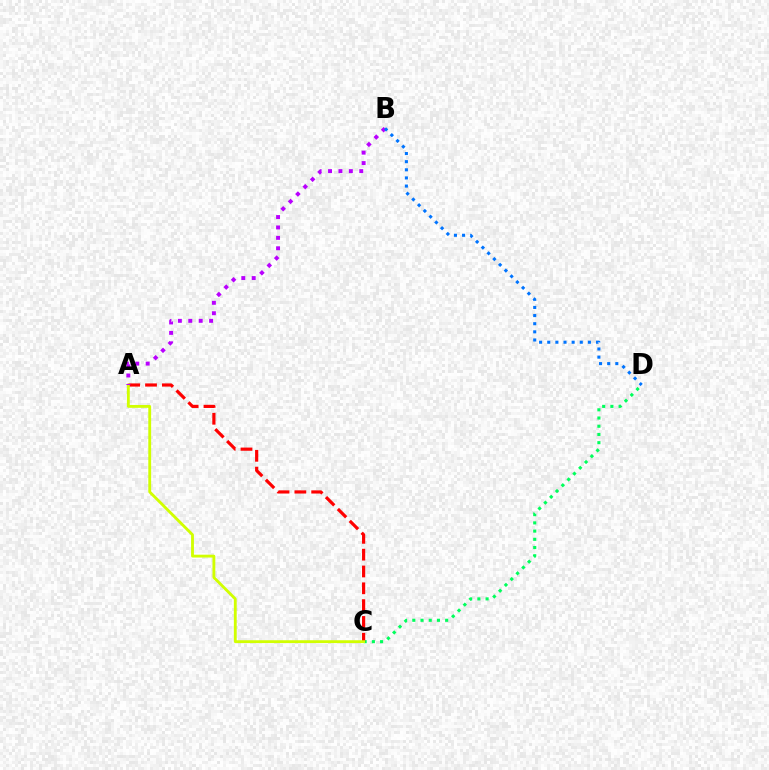{('C', 'D'): [{'color': '#00ff5c', 'line_style': 'dotted', 'thickness': 2.23}], ('A', 'C'): [{'color': '#ff0000', 'line_style': 'dashed', 'thickness': 2.29}, {'color': '#d1ff00', 'line_style': 'solid', 'thickness': 2.04}], ('A', 'B'): [{'color': '#b900ff', 'line_style': 'dotted', 'thickness': 2.83}], ('B', 'D'): [{'color': '#0074ff', 'line_style': 'dotted', 'thickness': 2.21}]}